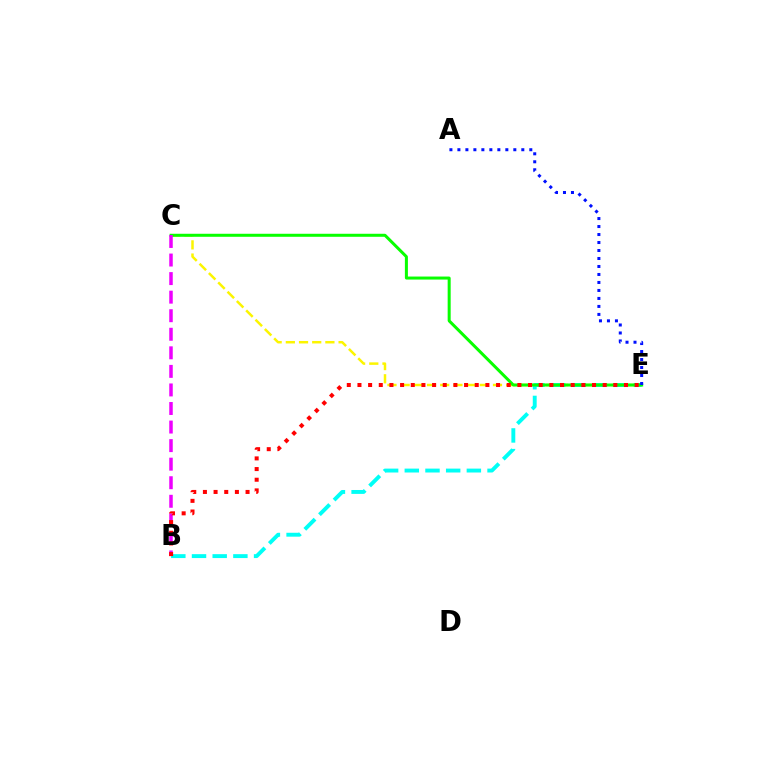{('C', 'E'): [{'color': '#fcf500', 'line_style': 'dashed', 'thickness': 1.79}, {'color': '#08ff00', 'line_style': 'solid', 'thickness': 2.17}], ('B', 'E'): [{'color': '#00fff6', 'line_style': 'dashed', 'thickness': 2.81}, {'color': '#ff0000', 'line_style': 'dotted', 'thickness': 2.9}], ('B', 'C'): [{'color': '#ee00ff', 'line_style': 'dashed', 'thickness': 2.52}], ('A', 'E'): [{'color': '#0010ff', 'line_style': 'dotted', 'thickness': 2.17}]}